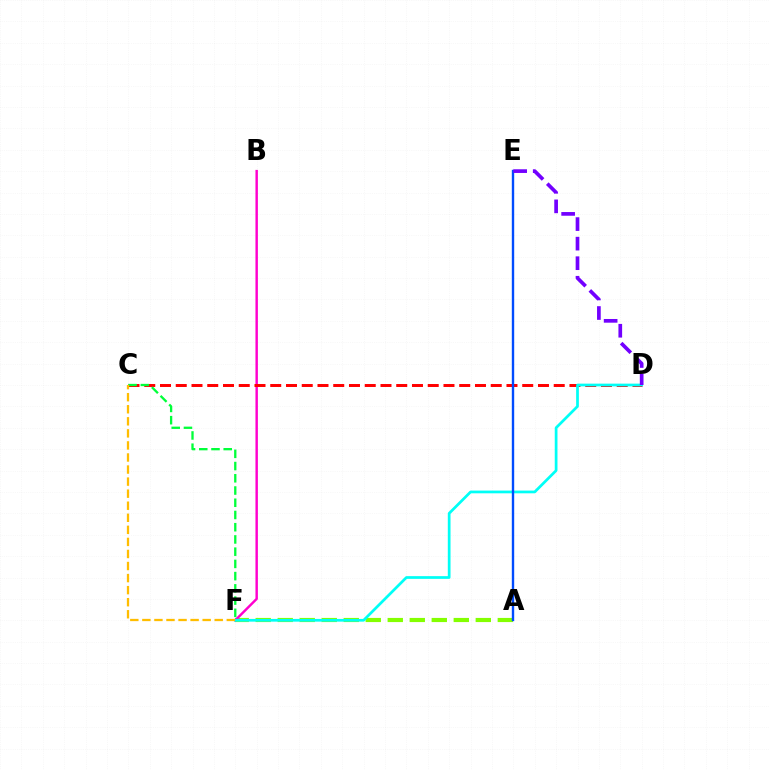{('A', 'F'): [{'color': '#84ff00', 'line_style': 'dashed', 'thickness': 2.99}], ('B', 'F'): [{'color': '#ff00cf', 'line_style': 'solid', 'thickness': 1.76}], ('C', 'D'): [{'color': '#ff0000', 'line_style': 'dashed', 'thickness': 2.14}], ('D', 'F'): [{'color': '#00fff6', 'line_style': 'solid', 'thickness': 1.97}], ('C', 'F'): [{'color': '#00ff39', 'line_style': 'dashed', 'thickness': 1.66}, {'color': '#ffbd00', 'line_style': 'dashed', 'thickness': 1.64}], ('A', 'E'): [{'color': '#004bff', 'line_style': 'solid', 'thickness': 1.72}], ('D', 'E'): [{'color': '#7200ff', 'line_style': 'dashed', 'thickness': 2.66}]}